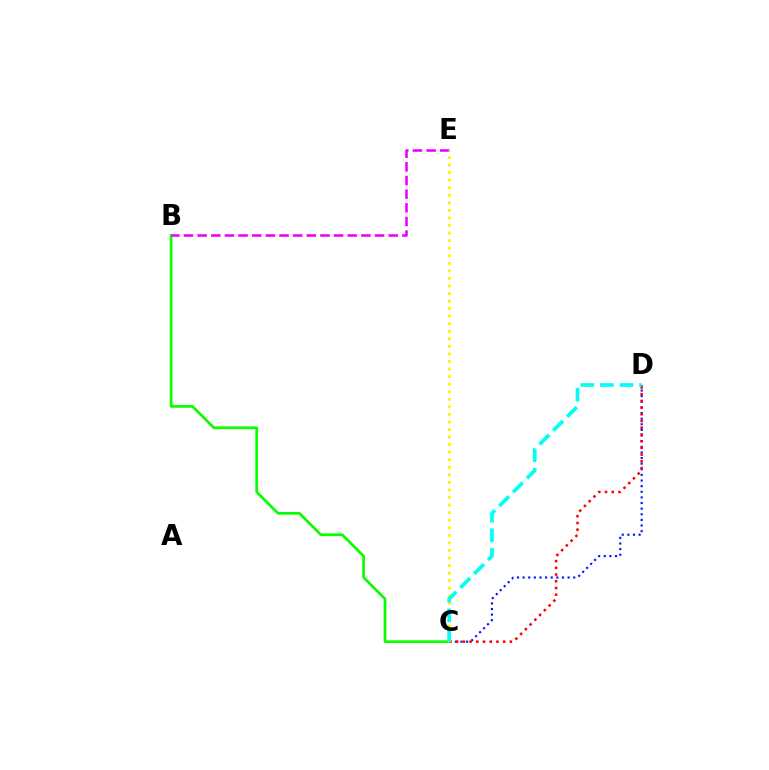{('B', 'C'): [{'color': '#08ff00', 'line_style': 'solid', 'thickness': 1.96}], ('C', 'D'): [{'color': '#0010ff', 'line_style': 'dotted', 'thickness': 1.53}, {'color': '#ff0000', 'line_style': 'dotted', 'thickness': 1.82}, {'color': '#00fff6', 'line_style': 'dashed', 'thickness': 2.66}], ('B', 'E'): [{'color': '#ee00ff', 'line_style': 'dashed', 'thickness': 1.85}], ('C', 'E'): [{'color': '#fcf500', 'line_style': 'dotted', 'thickness': 2.05}]}